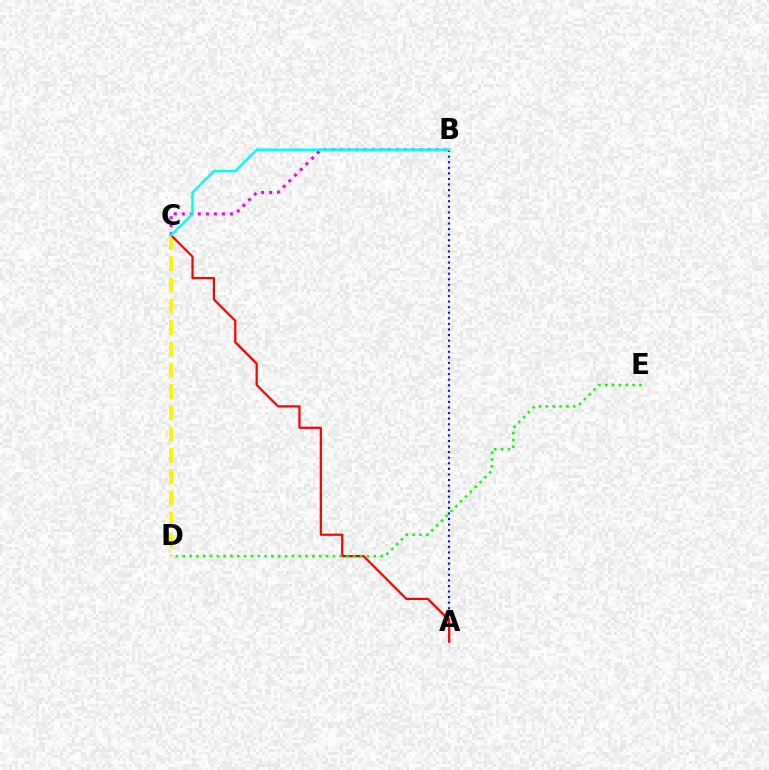{('A', 'B'): [{'color': '#0010ff', 'line_style': 'dotted', 'thickness': 1.51}], ('C', 'D'): [{'color': '#fcf500', 'line_style': 'dashed', 'thickness': 2.89}], ('A', 'C'): [{'color': '#ff0000', 'line_style': 'solid', 'thickness': 1.6}], ('B', 'C'): [{'color': '#ee00ff', 'line_style': 'dotted', 'thickness': 2.18}, {'color': '#00fff6', 'line_style': 'solid', 'thickness': 1.78}], ('D', 'E'): [{'color': '#08ff00', 'line_style': 'dotted', 'thickness': 1.85}]}